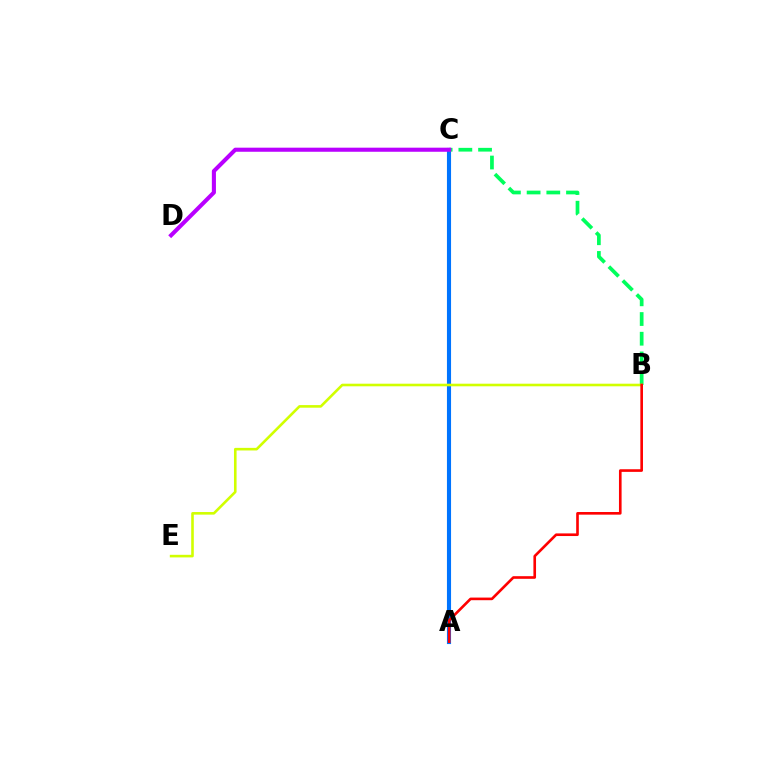{('A', 'C'): [{'color': '#0074ff', 'line_style': 'solid', 'thickness': 2.96}], ('B', 'C'): [{'color': '#00ff5c', 'line_style': 'dashed', 'thickness': 2.68}], ('C', 'D'): [{'color': '#b900ff', 'line_style': 'solid', 'thickness': 2.94}], ('B', 'E'): [{'color': '#d1ff00', 'line_style': 'solid', 'thickness': 1.87}], ('A', 'B'): [{'color': '#ff0000', 'line_style': 'solid', 'thickness': 1.89}]}